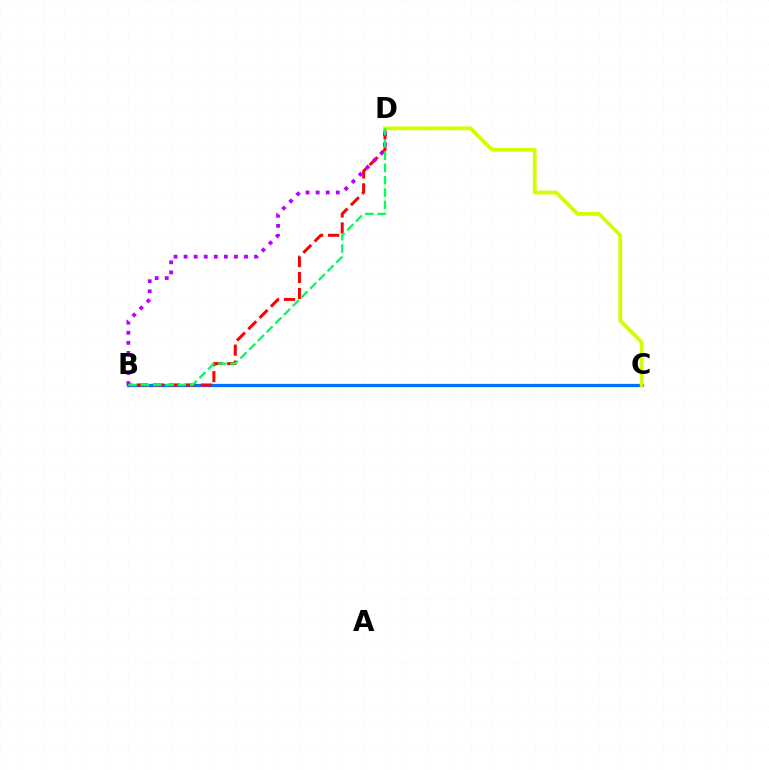{('B', 'C'): [{'color': '#0074ff', 'line_style': 'solid', 'thickness': 2.34}], ('B', 'D'): [{'color': '#ff0000', 'line_style': 'dashed', 'thickness': 2.17}, {'color': '#b900ff', 'line_style': 'dotted', 'thickness': 2.74}, {'color': '#00ff5c', 'line_style': 'dashed', 'thickness': 1.67}], ('C', 'D'): [{'color': '#d1ff00', 'line_style': 'solid', 'thickness': 2.71}]}